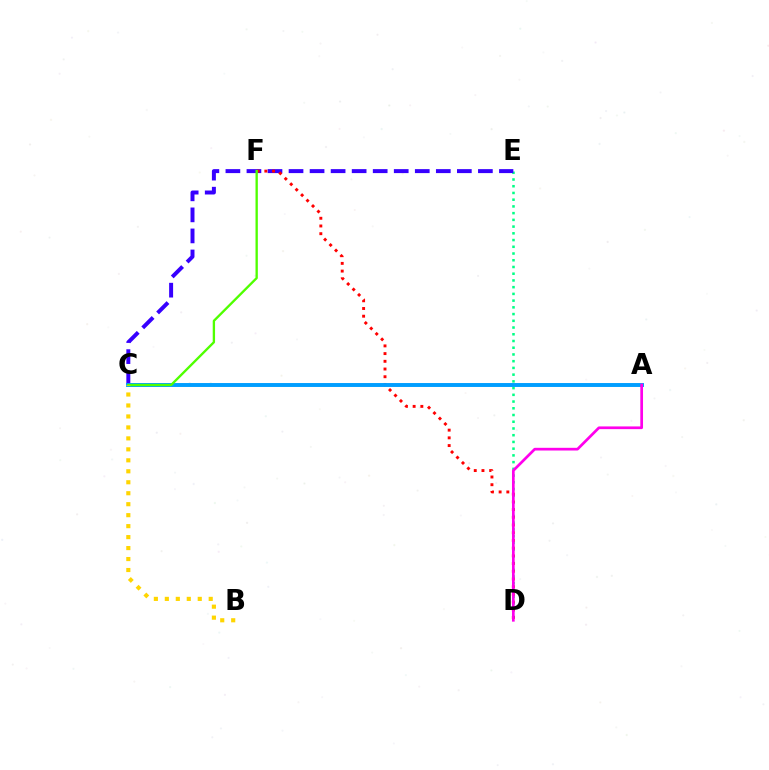{('D', 'E'): [{'color': '#00ff86', 'line_style': 'dotted', 'thickness': 1.83}], ('C', 'E'): [{'color': '#3700ff', 'line_style': 'dashed', 'thickness': 2.86}], ('D', 'F'): [{'color': '#ff0000', 'line_style': 'dotted', 'thickness': 2.09}], ('A', 'C'): [{'color': '#009eff', 'line_style': 'solid', 'thickness': 2.82}], ('C', 'F'): [{'color': '#4fff00', 'line_style': 'solid', 'thickness': 1.68}], ('B', 'C'): [{'color': '#ffd500', 'line_style': 'dotted', 'thickness': 2.98}], ('A', 'D'): [{'color': '#ff00ed', 'line_style': 'solid', 'thickness': 1.95}]}